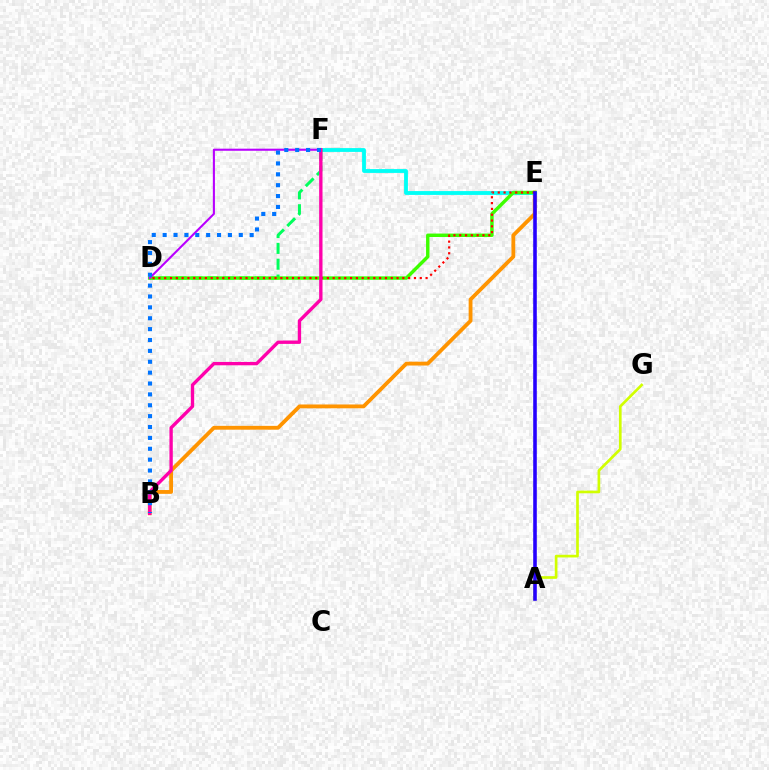{('B', 'E'): [{'color': '#ff9400', 'line_style': 'solid', 'thickness': 2.75}], ('A', 'G'): [{'color': '#d1ff00', 'line_style': 'solid', 'thickness': 1.93}], ('E', 'F'): [{'color': '#00fff6', 'line_style': 'solid', 'thickness': 2.75}], ('D', 'F'): [{'color': '#00ff5c', 'line_style': 'dashed', 'thickness': 2.15}, {'color': '#b900ff', 'line_style': 'solid', 'thickness': 1.51}], ('D', 'E'): [{'color': '#3dff00', 'line_style': 'solid', 'thickness': 2.48}, {'color': '#ff0000', 'line_style': 'dotted', 'thickness': 1.58}], ('B', 'F'): [{'color': '#ff00ac', 'line_style': 'solid', 'thickness': 2.41}, {'color': '#0074ff', 'line_style': 'dotted', 'thickness': 2.96}], ('A', 'E'): [{'color': '#2500ff', 'line_style': 'solid', 'thickness': 2.58}]}